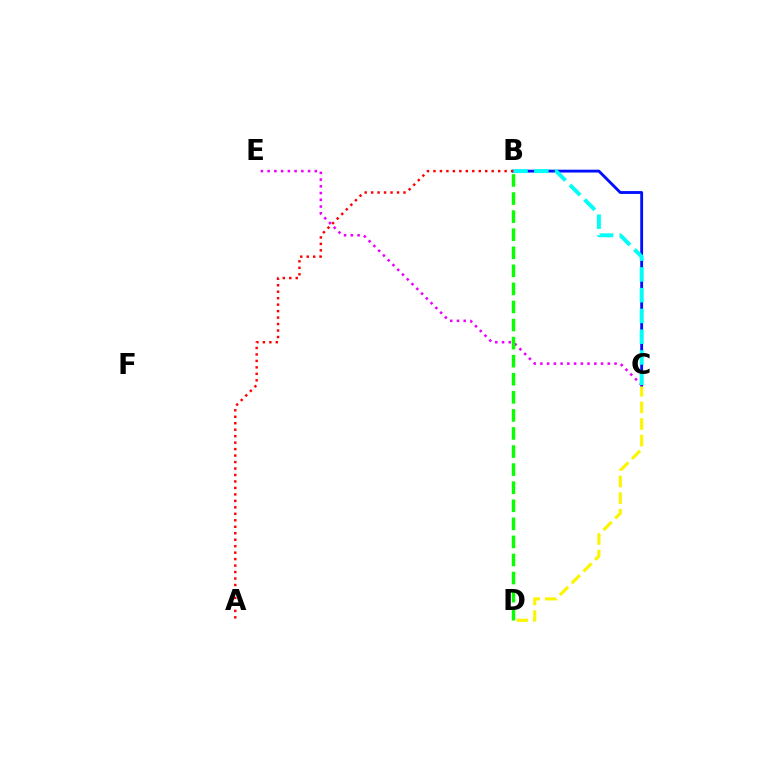{('C', 'D'): [{'color': '#fcf500', 'line_style': 'dashed', 'thickness': 2.25}], ('B', 'C'): [{'color': '#0010ff', 'line_style': 'solid', 'thickness': 2.05}, {'color': '#00fff6', 'line_style': 'dashed', 'thickness': 2.82}], ('A', 'B'): [{'color': '#ff0000', 'line_style': 'dotted', 'thickness': 1.76}], ('C', 'E'): [{'color': '#ee00ff', 'line_style': 'dotted', 'thickness': 1.83}], ('B', 'D'): [{'color': '#08ff00', 'line_style': 'dashed', 'thickness': 2.45}]}